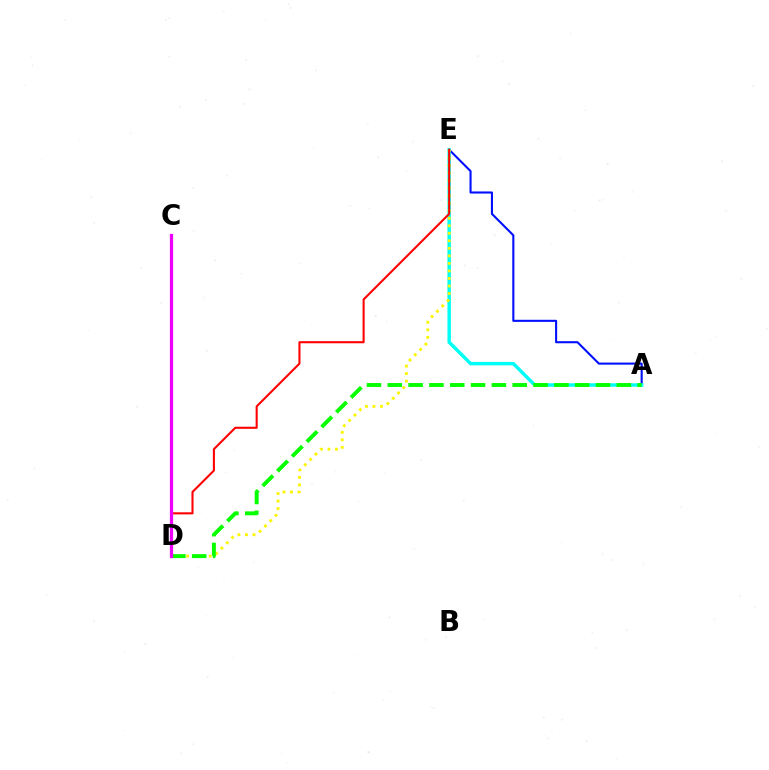{('A', 'E'): [{'color': '#0010ff', 'line_style': 'solid', 'thickness': 1.5}, {'color': '#00fff6', 'line_style': 'solid', 'thickness': 2.47}], ('D', 'E'): [{'color': '#fcf500', 'line_style': 'dotted', 'thickness': 2.04}, {'color': '#ff0000', 'line_style': 'solid', 'thickness': 1.5}], ('A', 'D'): [{'color': '#08ff00', 'line_style': 'dashed', 'thickness': 2.83}], ('C', 'D'): [{'color': '#ee00ff', 'line_style': 'solid', 'thickness': 2.33}]}